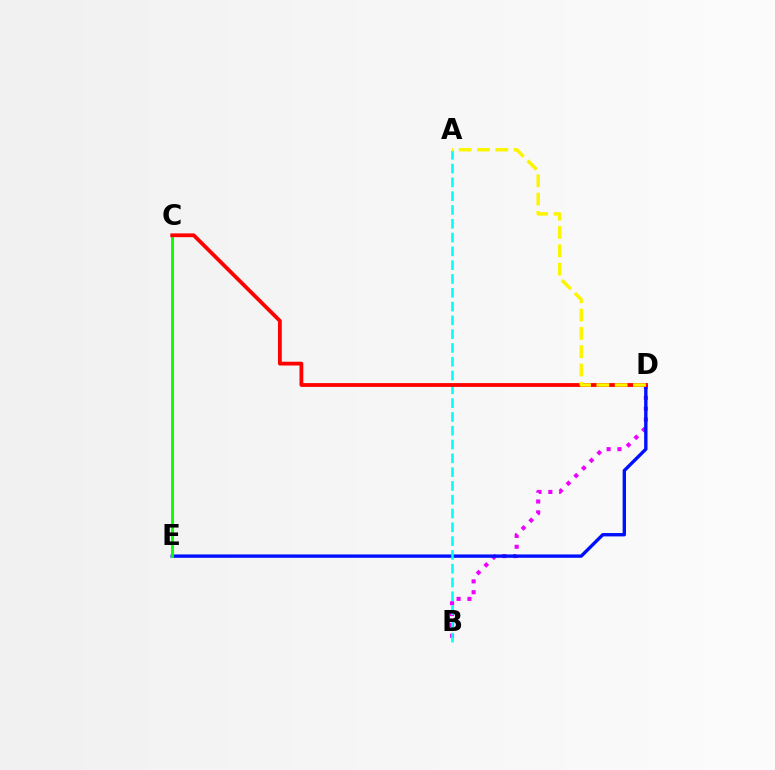{('B', 'D'): [{'color': '#ee00ff', 'line_style': 'dotted', 'thickness': 2.95}], ('D', 'E'): [{'color': '#0010ff', 'line_style': 'solid', 'thickness': 2.42}], ('C', 'E'): [{'color': '#08ff00', 'line_style': 'solid', 'thickness': 2.09}], ('A', 'B'): [{'color': '#00fff6', 'line_style': 'dashed', 'thickness': 1.87}], ('C', 'D'): [{'color': '#ff0000', 'line_style': 'solid', 'thickness': 2.73}], ('A', 'D'): [{'color': '#fcf500', 'line_style': 'dashed', 'thickness': 2.49}]}